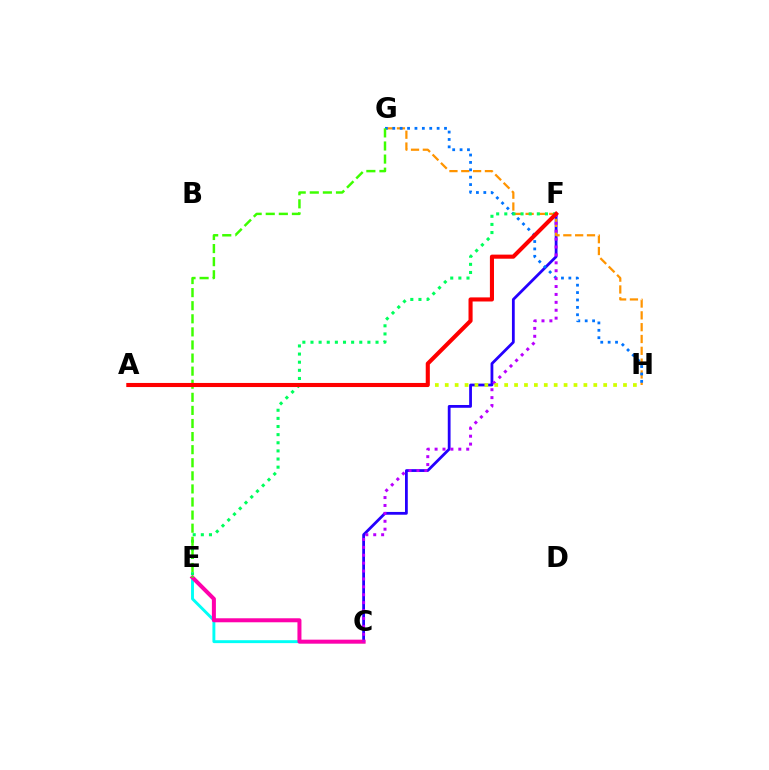{('C', 'E'): [{'color': '#00fff6', 'line_style': 'solid', 'thickness': 2.1}, {'color': '#ff00ac', 'line_style': 'solid', 'thickness': 2.89}], ('C', 'F'): [{'color': '#2500ff', 'line_style': 'solid', 'thickness': 2.01}, {'color': '#b900ff', 'line_style': 'dotted', 'thickness': 2.15}], ('G', 'H'): [{'color': '#ff9400', 'line_style': 'dashed', 'thickness': 1.61}, {'color': '#0074ff', 'line_style': 'dotted', 'thickness': 2.01}], ('E', 'F'): [{'color': '#00ff5c', 'line_style': 'dotted', 'thickness': 2.21}], ('E', 'G'): [{'color': '#3dff00', 'line_style': 'dashed', 'thickness': 1.78}], ('A', 'H'): [{'color': '#d1ff00', 'line_style': 'dotted', 'thickness': 2.69}], ('A', 'F'): [{'color': '#ff0000', 'line_style': 'solid', 'thickness': 2.94}]}